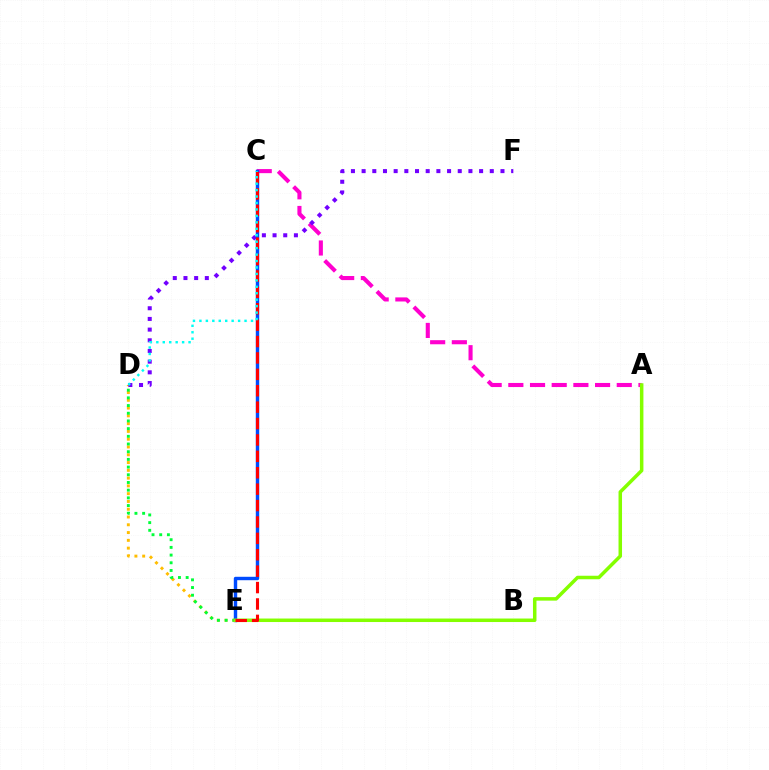{('A', 'C'): [{'color': '#ff00cf', 'line_style': 'dashed', 'thickness': 2.95}], ('D', 'E'): [{'color': '#ffbd00', 'line_style': 'dotted', 'thickness': 2.11}, {'color': '#00ff39', 'line_style': 'dotted', 'thickness': 2.09}], ('D', 'F'): [{'color': '#7200ff', 'line_style': 'dotted', 'thickness': 2.9}], ('C', 'E'): [{'color': '#004bff', 'line_style': 'solid', 'thickness': 2.46}, {'color': '#ff0000', 'line_style': 'dashed', 'thickness': 2.23}], ('A', 'E'): [{'color': '#84ff00', 'line_style': 'solid', 'thickness': 2.52}], ('C', 'D'): [{'color': '#00fff6', 'line_style': 'dotted', 'thickness': 1.75}]}